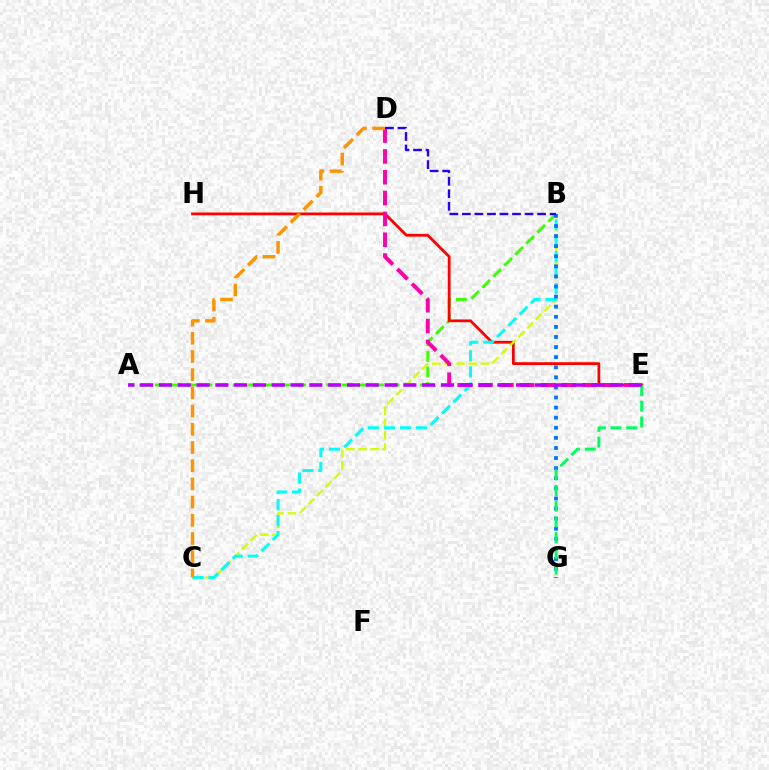{('A', 'B'): [{'color': '#3dff00', 'line_style': 'dashed', 'thickness': 2.12}], ('E', 'H'): [{'color': '#ff0000', 'line_style': 'solid', 'thickness': 2.01}], ('B', 'C'): [{'color': '#d1ff00', 'line_style': 'dashed', 'thickness': 1.66}, {'color': '#00fff6', 'line_style': 'dashed', 'thickness': 2.17}], ('B', 'G'): [{'color': '#0074ff', 'line_style': 'dotted', 'thickness': 2.74}], ('E', 'G'): [{'color': '#00ff5c', 'line_style': 'dashed', 'thickness': 2.14}], ('D', 'E'): [{'color': '#ff00ac', 'line_style': 'dashed', 'thickness': 2.83}], ('B', 'D'): [{'color': '#2500ff', 'line_style': 'dashed', 'thickness': 1.7}], ('A', 'E'): [{'color': '#b900ff', 'line_style': 'dashed', 'thickness': 2.55}], ('C', 'D'): [{'color': '#ff9400', 'line_style': 'dashed', 'thickness': 2.47}]}